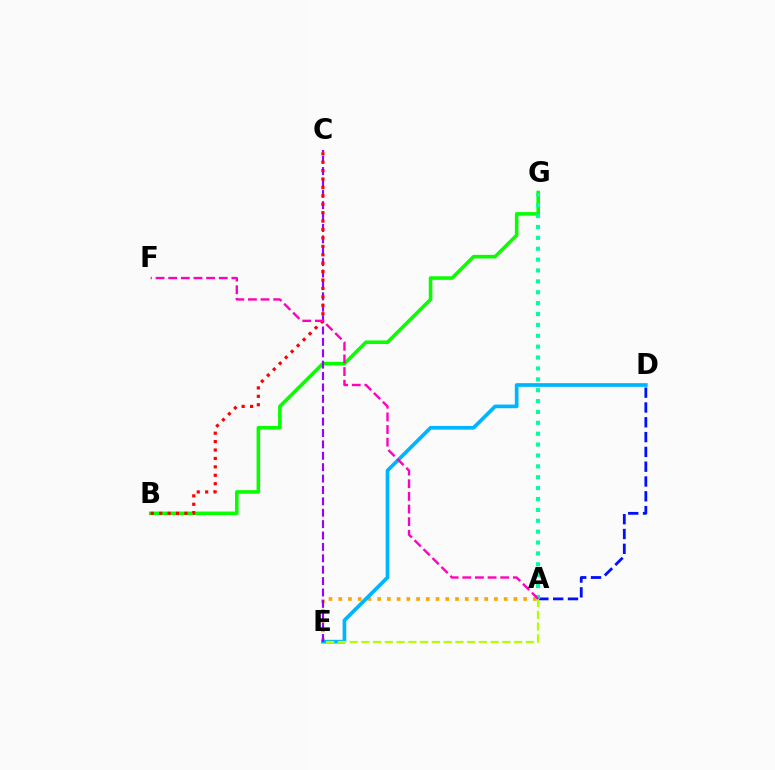{('A', 'E'): [{'color': '#ffa500', 'line_style': 'dotted', 'thickness': 2.64}, {'color': '#b3ff00', 'line_style': 'dashed', 'thickness': 1.6}], ('A', 'D'): [{'color': '#0010ff', 'line_style': 'dashed', 'thickness': 2.01}], ('D', 'E'): [{'color': '#00b5ff', 'line_style': 'solid', 'thickness': 2.66}], ('B', 'G'): [{'color': '#08ff00', 'line_style': 'solid', 'thickness': 2.57}], ('A', 'G'): [{'color': '#00ff9d', 'line_style': 'dotted', 'thickness': 2.96}], ('C', 'E'): [{'color': '#9b00ff', 'line_style': 'dashed', 'thickness': 1.55}], ('B', 'C'): [{'color': '#ff0000', 'line_style': 'dotted', 'thickness': 2.29}], ('A', 'F'): [{'color': '#ff00bd', 'line_style': 'dashed', 'thickness': 1.72}]}